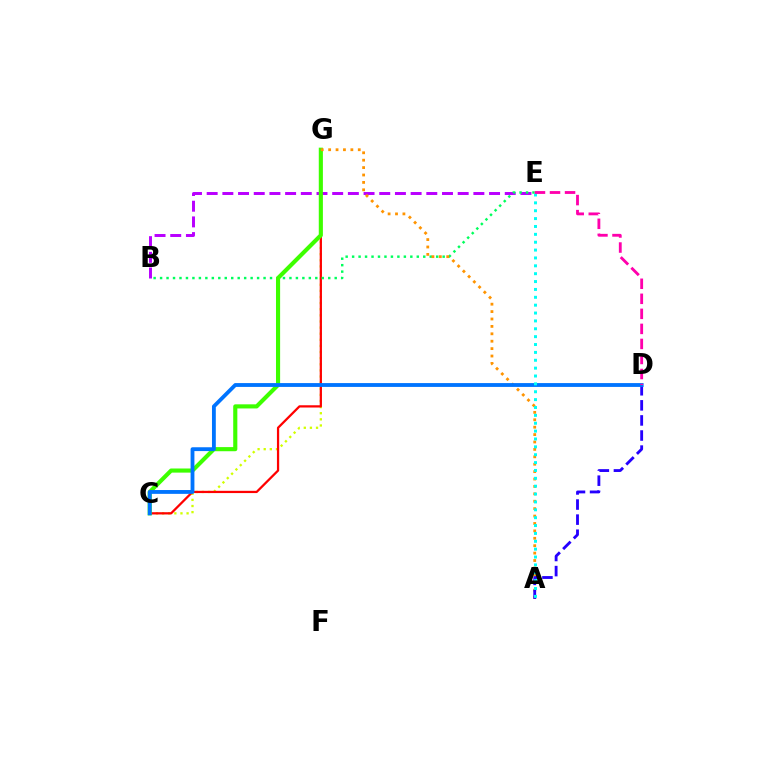{('B', 'E'): [{'color': '#b900ff', 'line_style': 'dashed', 'thickness': 2.13}, {'color': '#00ff5c', 'line_style': 'dotted', 'thickness': 1.76}], ('C', 'G'): [{'color': '#d1ff00', 'line_style': 'dotted', 'thickness': 1.66}, {'color': '#ff0000', 'line_style': 'solid', 'thickness': 1.62}, {'color': '#3dff00', 'line_style': 'solid', 'thickness': 2.97}], ('A', 'G'): [{'color': '#ff9400', 'line_style': 'dotted', 'thickness': 2.01}], ('A', 'D'): [{'color': '#2500ff', 'line_style': 'dashed', 'thickness': 2.05}], ('C', 'D'): [{'color': '#0074ff', 'line_style': 'solid', 'thickness': 2.76}], ('A', 'E'): [{'color': '#00fff6', 'line_style': 'dotted', 'thickness': 2.14}], ('D', 'E'): [{'color': '#ff00ac', 'line_style': 'dashed', 'thickness': 2.04}]}